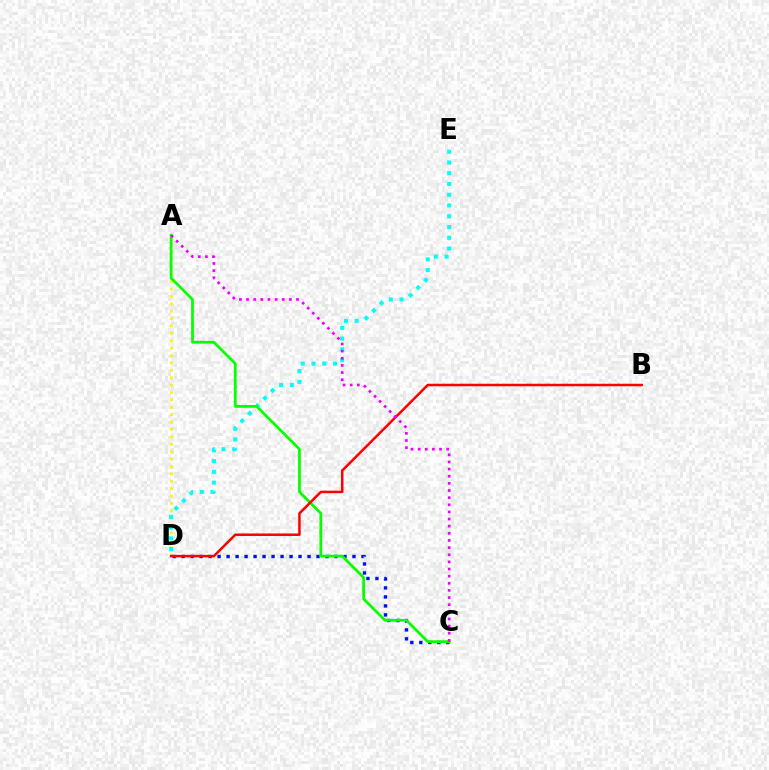{('A', 'D'): [{'color': '#fcf500', 'line_style': 'dotted', 'thickness': 2.01}], ('C', 'D'): [{'color': '#0010ff', 'line_style': 'dotted', 'thickness': 2.44}], ('D', 'E'): [{'color': '#00fff6', 'line_style': 'dotted', 'thickness': 2.92}], ('A', 'C'): [{'color': '#08ff00', 'line_style': 'solid', 'thickness': 1.99}, {'color': '#ee00ff', 'line_style': 'dotted', 'thickness': 1.94}], ('B', 'D'): [{'color': '#ff0000', 'line_style': 'solid', 'thickness': 1.81}]}